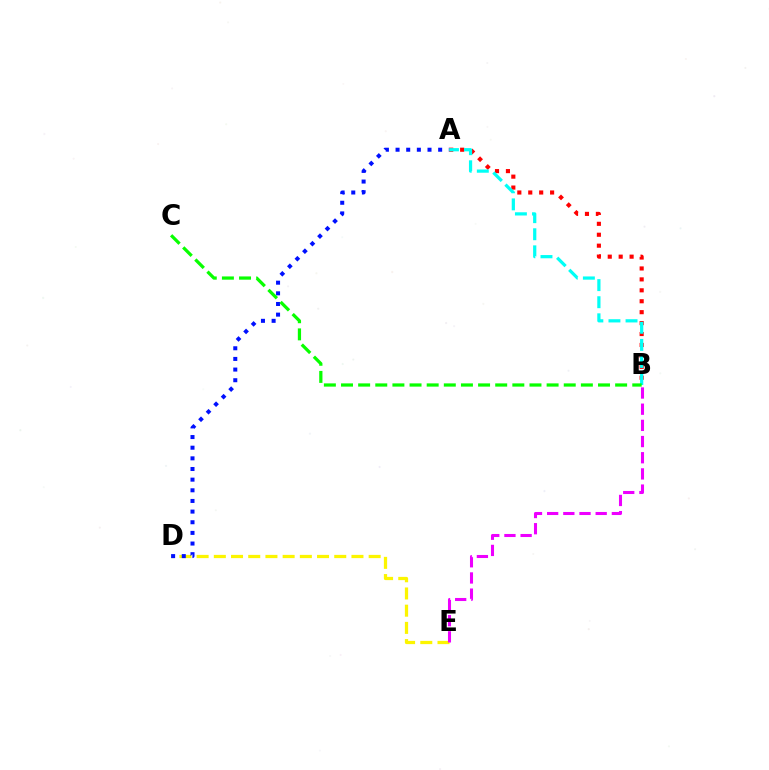{('D', 'E'): [{'color': '#fcf500', 'line_style': 'dashed', 'thickness': 2.34}], ('B', 'E'): [{'color': '#ee00ff', 'line_style': 'dashed', 'thickness': 2.2}], ('A', 'B'): [{'color': '#ff0000', 'line_style': 'dotted', 'thickness': 2.97}, {'color': '#00fff6', 'line_style': 'dashed', 'thickness': 2.32}], ('A', 'D'): [{'color': '#0010ff', 'line_style': 'dotted', 'thickness': 2.89}], ('B', 'C'): [{'color': '#08ff00', 'line_style': 'dashed', 'thickness': 2.33}]}